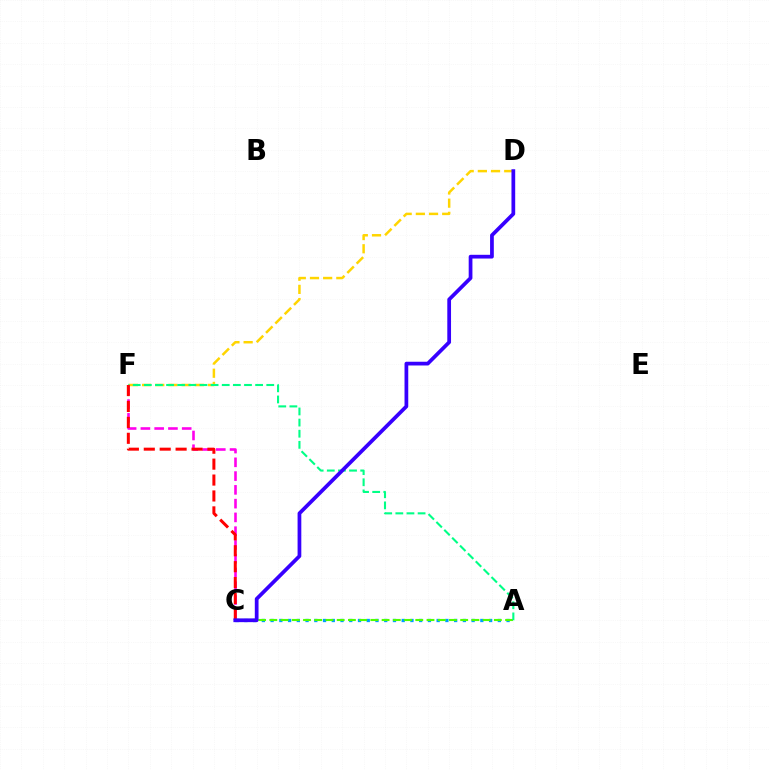{('D', 'F'): [{'color': '#ffd500', 'line_style': 'dashed', 'thickness': 1.79}], ('A', 'C'): [{'color': '#009eff', 'line_style': 'dotted', 'thickness': 2.37}, {'color': '#4fff00', 'line_style': 'dashed', 'thickness': 1.53}], ('A', 'F'): [{'color': '#00ff86', 'line_style': 'dashed', 'thickness': 1.51}], ('C', 'F'): [{'color': '#ff00ed', 'line_style': 'dashed', 'thickness': 1.87}, {'color': '#ff0000', 'line_style': 'dashed', 'thickness': 2.16}], ('C', 'D'): [{'color': '#3700ff', 'line_style': 'solid', 'thickness': 2.69}]}